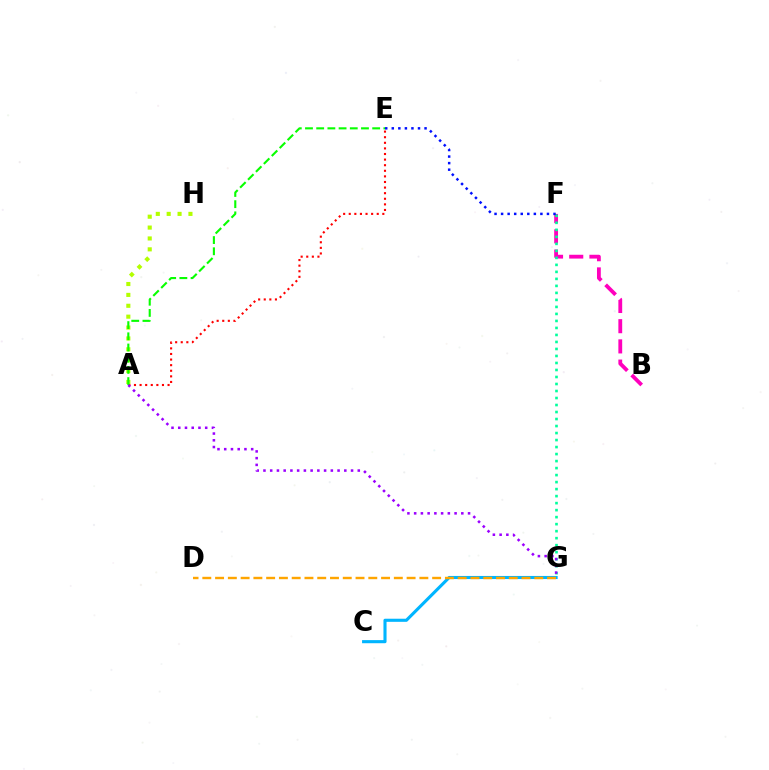{('C', 'G'): [{'color': '#00b5ff', 'line_style': 'solid', 'thickness': 2.23}], ('B', 'F'): [{'color': '#ff00bd', 'line_style': 'dashed', 'thickness': 2.75}], ('A', 'E'): [{'color': '#ff0000', 'line_style': 'dotted', 'thickness': 1.52}, {'color': '#08ff00', 'line_style': 'dashed', 'thickness': 1.52}], ('A', 'H'): [{'color': '#b3ff00', 'line_style': 'dotted', 'thickness': 2.96}], ('F', 'G'): [{'color': '#00ff9d', 'line_style': 'dotted', 'thickness': 1.9}], ('D', 'G'): [{'color': '#ffa500', 'line_style': 'dashed', 'thickness': 1.73}], ('E', 'F'): [{'color': '#0010ff', 'line_style': 'dotted', 'thickness': 1.78}], ('A', 'G'): [{'color': '#9b00ff', 'line_style': 'dotted', 'thickness': 1.83}]}